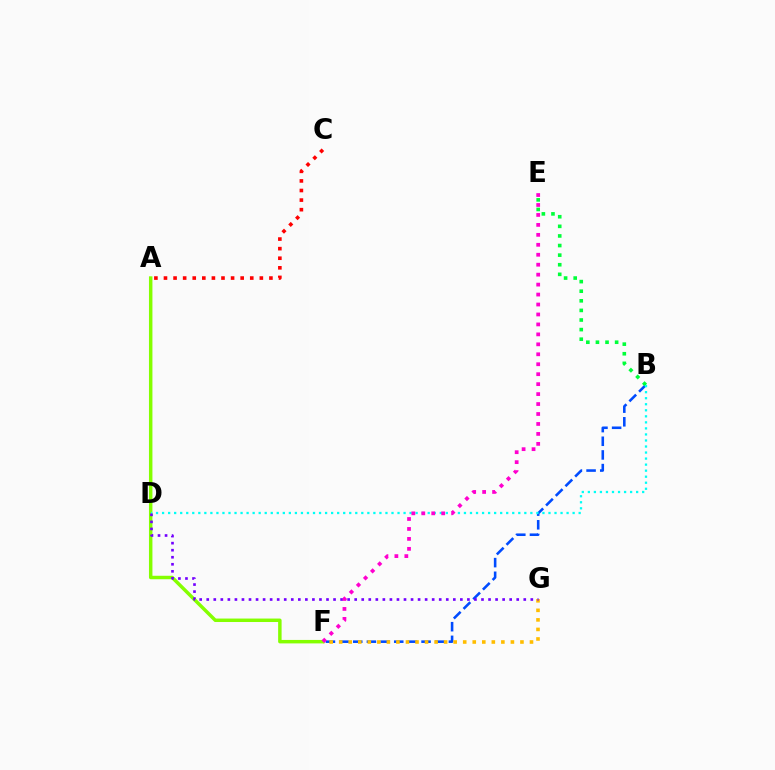{('A', 'F'): [{'color': '#84ff00', 'line_style': 'solid', 'thickness': 2.49}], ('B', 'F'): [{'color': '#004bff', 'line_style': 'dashed', 'thickness': 1.86}], ('B', 'E'): [{'color': '#00ff39', 'line_style': 'dotted', 'thickness': 2.61}], ('B', 'D'): [{'color': '#00fff6', 'line_style': 'dotted', 'thickness': 1.64}], ('A', 'C'): [{'color': '#ff0000', 'line_style': 'dotted', 'thickness': 2.6}], ('F', 'G'): [{'color': '#ffbd00', 'line_style': 'dotted', 'thickness': 2.59}], ('D', 'G'): [{'color': '#7200ff', 'line_style': 'dotted', 'thickness': 1.91}], ('E', 'F'): [{'color': '#ff00cf', 'line_style': 'dotted', 'thickness': 2.7}]}